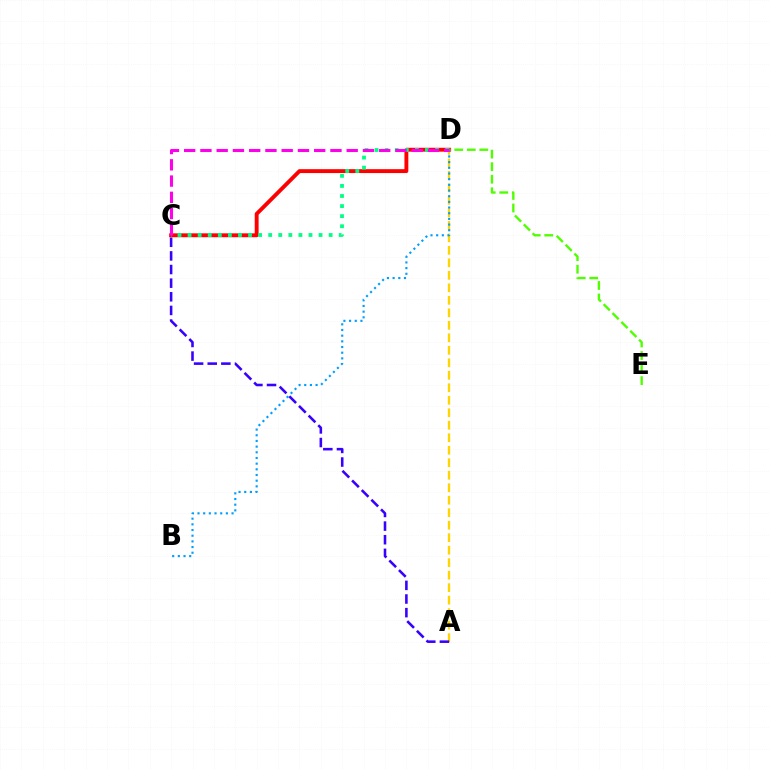{('C', 'D'): [{'color': '#ff0000', 'line_style': 'solid', 'thickness': 2.8}, {'color': '#00ff86', 'line_style': 'dotted', 'thickness': 2.74}, {'color': '#ff00ed', 'line_style': 'dashed', 'thickness': 2.21}], ('D', 'E'): [{'color': '#4fff00', 'line_style': 'dashed', 'thickness': 1.7}], ('A', 'D'): [{'color': '#ffd500', 'line_style': 'dashed', 'thickness': 1.7}], ('B', 'D'): [{'color': '#009eff', 'line_style': 'dotted', 'thickness': 1.54}], ('A', 'C'): [{'color': '#3700ff', 'line_style': 'dashed', 'thickness': 1.85}]}